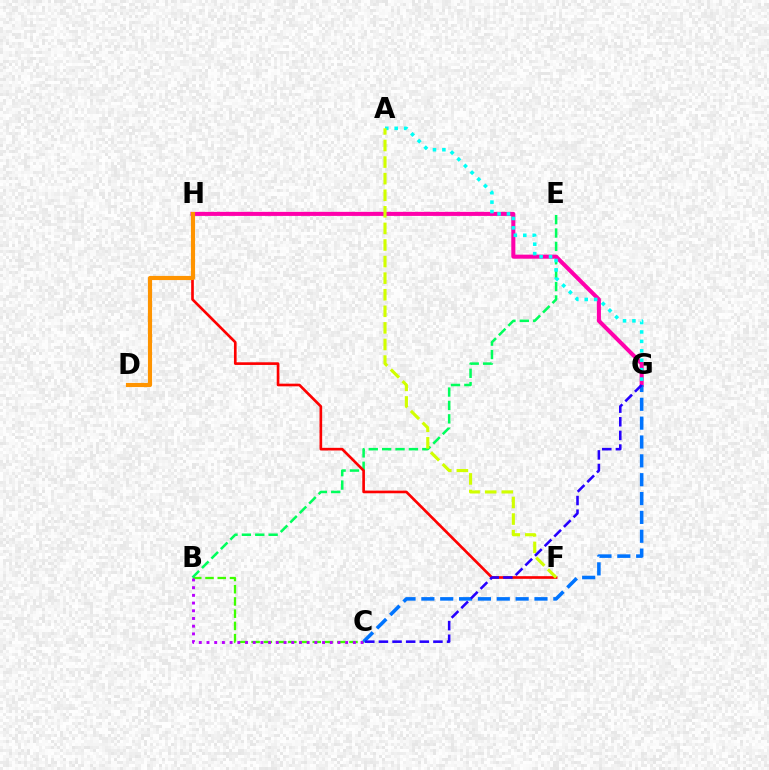{('B', 'C'): [{'color': '#3dff00', 'line_style': 'dashed', 'thickness': 1.66}, {'color': '#b900ff', 'line_style': 'dotted', 'thickness': 2.09}], ('B', 'E'): [{'color': '#00ff5c', 'line_style': 'dashed', 'thickness': 1.82}], ('G', 'H'): [{'color': '#ff00ac', 'line_style': 'solid', 'thickness': 2.91}], ('F', 'H'): [{'color': '#ff0000', 'line_style': 'solid', 'thickness': 1.91}], ('D', 'H'): [{'color': '#ff9400', 'line_style': 'solid', 'thickness': 2.98}], ('C', 'G'): [{'color': '#0074ff', 'line_style': 'dashed', 'thickness': 2.56}, {'color': '#2500ff', 'line_style': 'dashed', 'thickness': 1.85}], ('A', 'G'): [{'color': '#00fff6', 'line_style': 'dotted', 'thickness': 2.56}], ('A', 'F'): [{'color': '#d1ff00', 'line_style': 'dashed', 'thickness': 2.25}]}